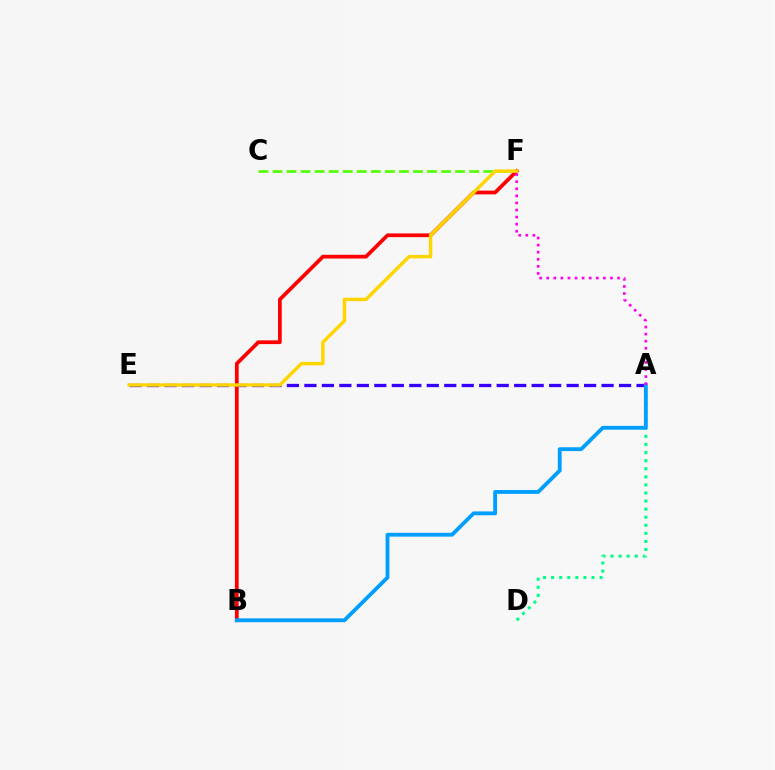{('A', 'D'): [{'color': '#00ff86', 'line_style': 'dotted', 'thickness': 2.2}], ('C', 'F'): [{'color': '#4fff00', 'line_style': 'dashed', 'thickness': 1.91}], ('A', 'E'): [{'color': '#3700ff', 'line_style': 'dashed', 'thickness': 2.37}], ('B', 'F'): [{'color': '#ff0000', 'line_style': 'solid', 'thickness': 2.69}], ('A', 'B'): [{'color': '#009eff', 'line_style': 'solid', 'thickness': 2.76}], ('A', 'F'): [{'color': '#ff00ed', 'line_style': 'dotted', 'thickness': 1.92}], ('E', 'F'): [{'color': '#ffd500', 'line_style': 'solid', 'thickness': 2.47}]}